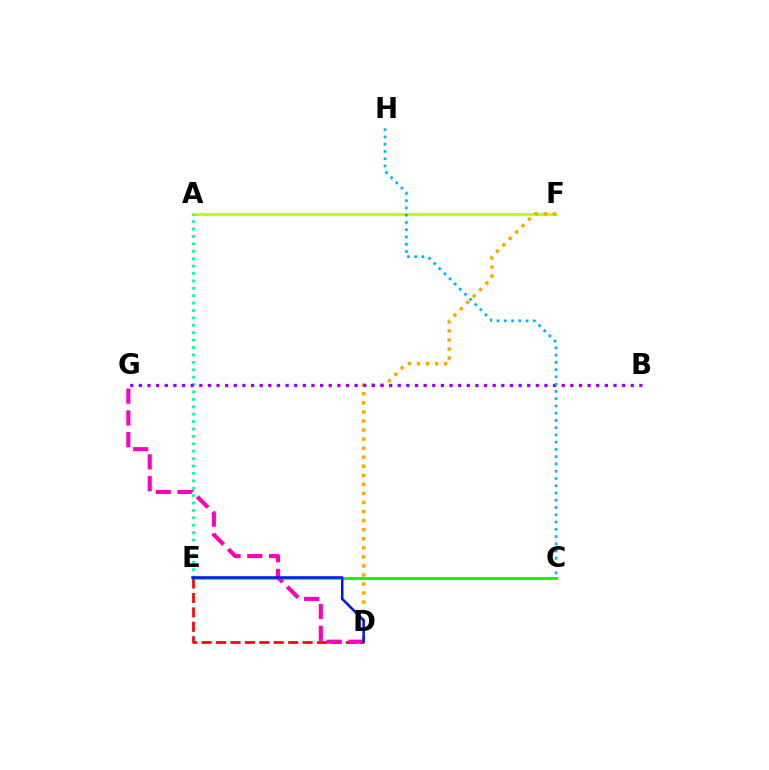{('C', 'E'): [{'color': '#08ff00', 'line_style': 'solid', 'thickness': 2.13}], ('D', 'E'): [{'color': '#ff0000', 'line_style': 'dashed', 'thickness': 1.96}, {'color': '#0010ff', 'line_style': 'solid', 'thickness': 1.81}], ('A', 'F'): [{'color': '#b3ff00', 'line_style': 'solid', 'thickness': 1.97}], ('A', 'E'): [{'color': '#00ff9d', 'line_style': 'dotted', 'thickness': 2.01}], ('D', 'G'): [{'color': '#ff00bd', 'line_style': 'dashed', 'thickness': 2.96}], ('D', 'F'): [{'color': '#ffa500', 'line_style': 'dotted', 'thickness': 2.46}], ('B', 'G'): [{'color': '#9b00ff', 'line_style': 'dotted', 'thickness': 2.34}], ('C', 'H'): [{'color': '#00b5ff', 'line_style': 'dotted', 'thickness': 1.97}]}